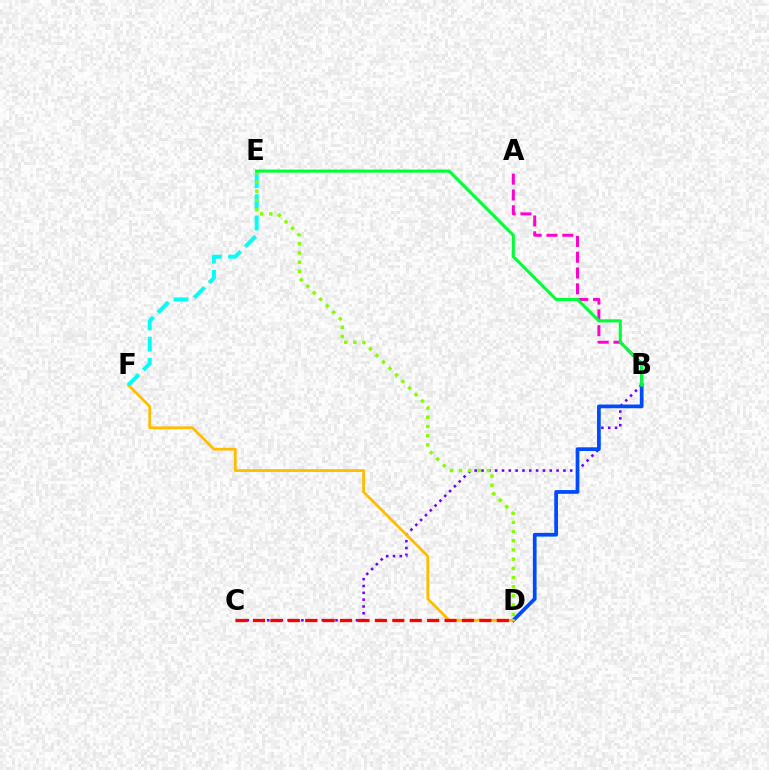{('B', 'C'): [{'color': '#7200ff', 'line_style': 'dotted', 'thickness': 1.85}], ('A', 'B'): [{'color': '#ff00cf', 'line_style': 'dashed', 'thickness': 2.15}], ('B', 'D'): [{'color': '#004bff', 'line_style': 'solid', 'thickness': 2.68}], ('D', 'F'): [{'color': '#ffbd00', 'line_style': 'solid', 'thickness': 2.0}], ('E', 'F'): [{'color': '#00fff6', 'line_style': 'dashed', 'thickness': 2.88}], ('D', 'E'): [{'color': '#84ff00', 'line_style': 'dotted', 'thickness': 2.5}], ('C', 'D'): [{'color': '#ff0000', 'line_style': 'dashed', 'thickness': 2.37}], ('B', 'E'): [{'color': '#00ff39', 'line_style': 'solid', 'thickness': 2.21}]}